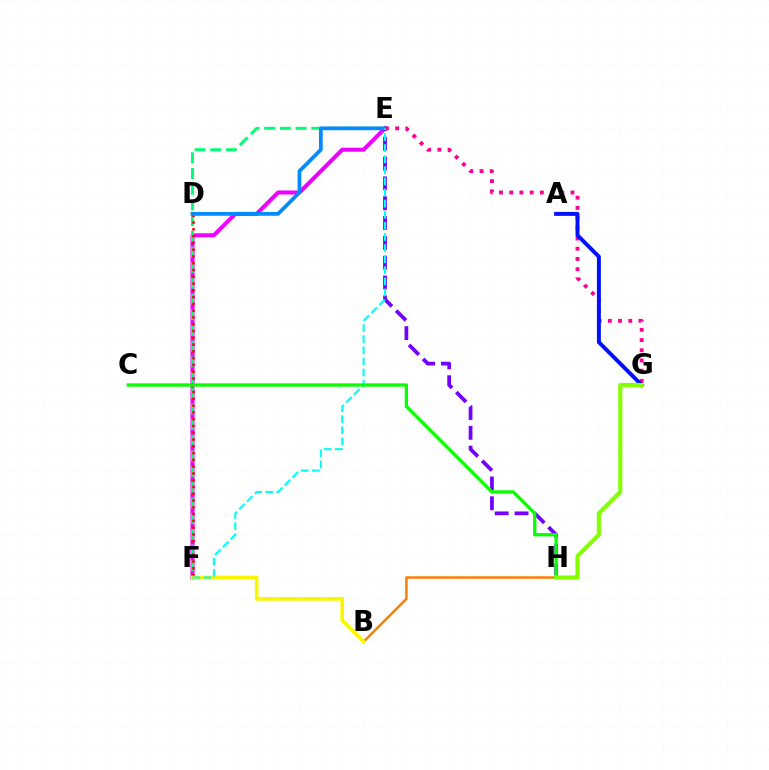{('E', 'F'): [{'color': '#ee00ff', 'line_style': 'solid', 'thickness': 2.91}, {'color': '#00ff74', 'line_style': 'dashed', 'thickness': 2.13}, {'color': '#00fff6', 'line_style': 'dashed', 'thickness': 1.51}], ('E', 'H'): [{'color': '#7200ff', 'line_style': 'dashed', 'thickness': 2.69}], ('D', 'F'): [{'color': '#ff0000', 'line_style': 'dotted', 'thickness': 1.84}], ('D', 'E'): [{'color': '#008cff', 'line_style': 'solid', 'thickness': 2.71}], ('B', 'H'): [{'color': '#ff7c00', 'line_style': 'solid', 'thickness': 1.77}], ('B', 'F'): [{'color': '#fcf500', 'line_style': 'solid', 'thickness': 2.61}], ('E', 'G'): [{'color': '#ff0094', 'line_style': 'dotted', 'thickness': 2.77}], ('A', 'G'): [{'color': '#0010ff', 'line_style': 'solid', 'thickness': 2.84}], ('C', 'H'): [{'color': '#08ff00', 'line_style': 'solid', 'thickness': 2.36}], ('G', 'H'): [{'color': '#84ff00', 'line_style': 'solid', 'thickness': 2.98}]}